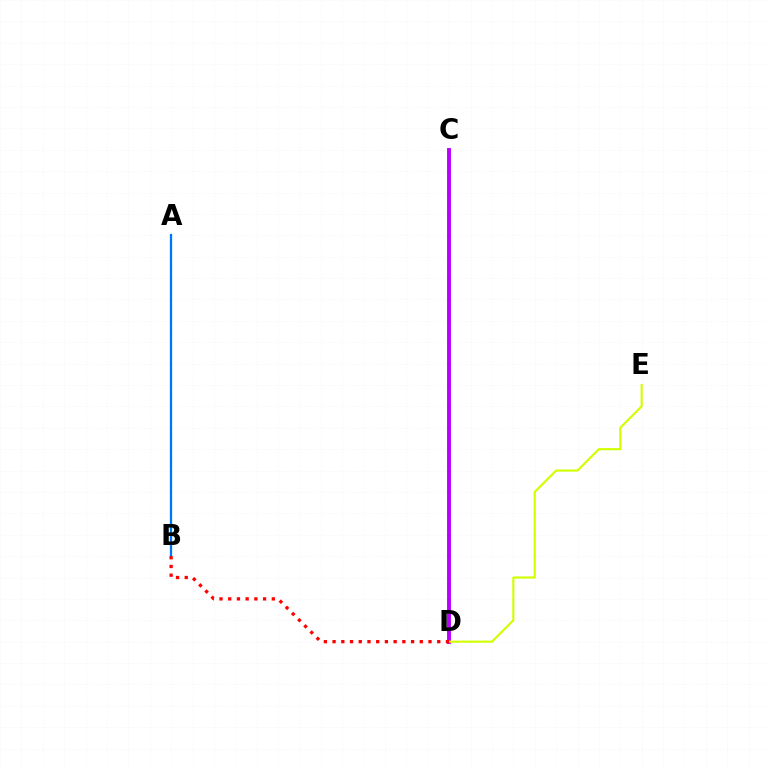{('A', 'B'): [{'color': '#00ff5c', 'line_style': 'solid', 'thickness': 1.57}, {'color': '#0074ff', 'line_style': 'solid', 'thickness': 1.57}], ('C', 'D'): [{'color': '#b900ff', 'line_style': 'solid', 'thickness': 2.81}], ('D', 'E'): [{'color': '#d1ff00', 'line_style': 'solid', 'thickness': 1.54}], ('B', 'D'): [{'color': '#ff0000', 'line_style': 'dotted', 'thickness': 2.37}]}